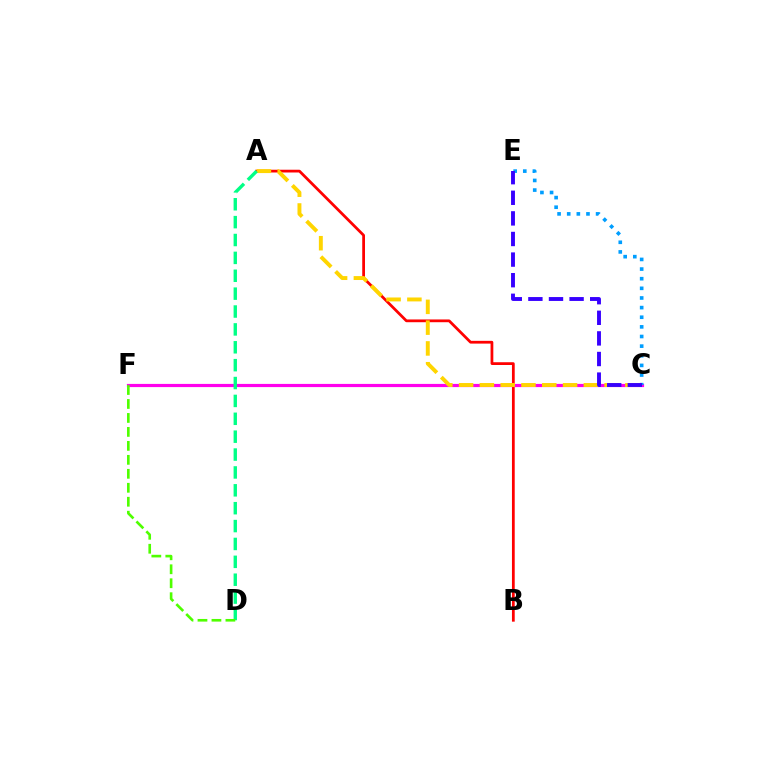{('A', 'B'): [{'color': '#ff0000', 'line_style': 'solid', 'thickness': 1.99}], ('C', 'F'): [{'color': '#ff00ed', 'line_style': 'solid', 'thickness': 2.29}], ('C', 'E'): [{'color': '#009eff', 'line_style': 'dotted', 'thickness': 2.62}, {'color': '#3700ff', 'line_style': 'dashed', 'thickness': 2.8}], ('A', 'C'): [{'color': '#ffd500', 'line_style': 'dashed', 'thickness': 2.82}], ('A', 'D'): [{'color': '#00ff86', 'line_style': 'dashed', 'thickness': 2.43}], ('D', 'F'): [{'color': '#4fff00', 'line_style': 'dashed', 'thickness': 1.9}]}